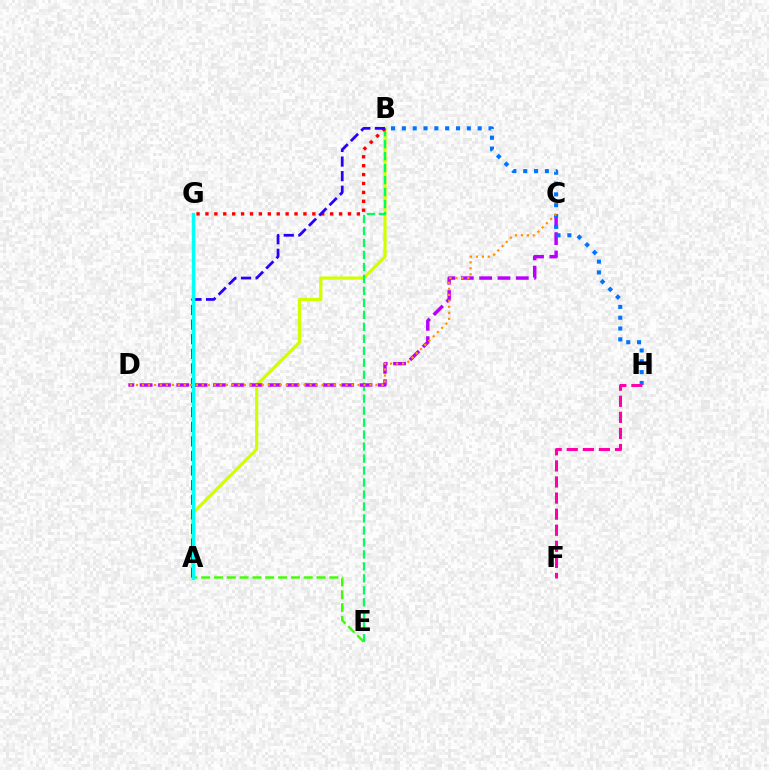{('A', 'B'): [{'color': '#d1ff00', 'line_style': 'solid', 'thickness': 2.3}, {'color': '#2500ff', 'line_style': 'dashed', 'thickness': 1.98}], ('A', 'E'): [{'color': '#3dff00', 'line_style': 'dashed', 'thickness': 1.74}], ('B', 'E'): [{'color': '#00ff5c', 'line_style': 'dashed', 'thickness': 1.63}], ('B', 'G'): [{'color': '#ff0000', 'line_style': 'dotted', 'thickness': 2.42}], ('C', 'D'): [{'color': '#b900ff', 'line_style': 'dashed', 'thickness': 2.49}, {'color': '#ff9400', 'line_style': 'dotted', 'thickness': 1.63}], ('B', 'H'): [{'color': '#0074ff', 'line_style': 'dotted', 'thickness': 2.94}], ('A', 'G'): [{'color': '#00fff6', 'line_style': 'solid', 'thickness': 2.5}], ('F', 'H'): [{'color': '#ff00ac', 'line_style': 'dashed', 'thickness': 2.18}]}